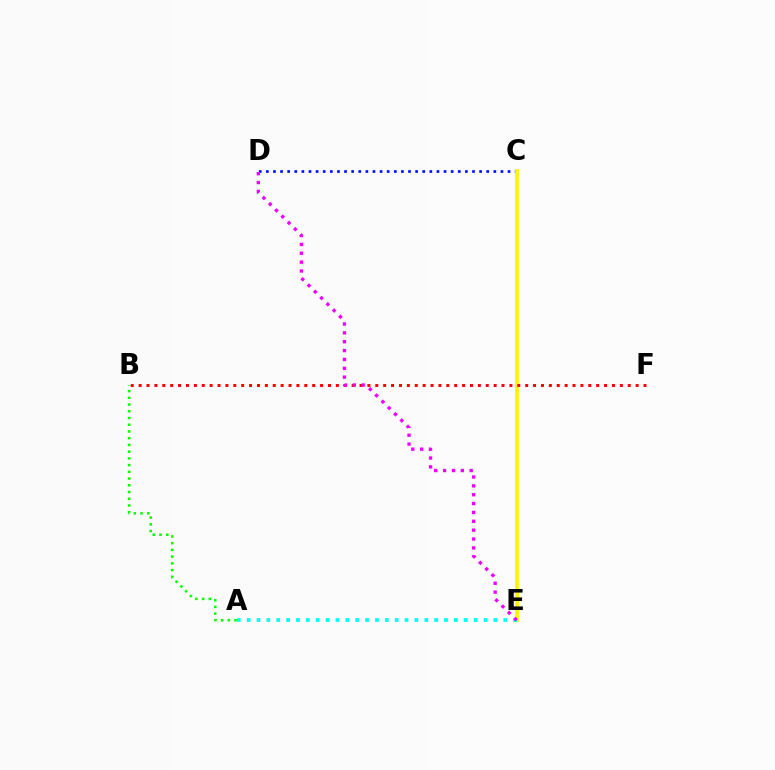{('C', 'D'): [{'color': '#0010ff', 'line_style': 'dotted', 'thickness': 1.93}], ('C', 'E'): [{'color': '#fcf500', 'line_style': 'solid', 'thickness': 2.72}], ('B', 'F'): [{'color': '#ff0000', 'line_style': 'dotted', 'thickness': 2.14}], ('A', 'E'): [{'color': '#00fff6', 'line_style': 'dotted', 'thickness': 2.68}], ('A', 'B'): [{'color': '#08ff00', 'line_style': 'dotted', 'thickness': 1.83}], ('D', 'E'): [{'color': '#ee00ff', 'line_style': 'dotted', 'thickness': 2.41}]}